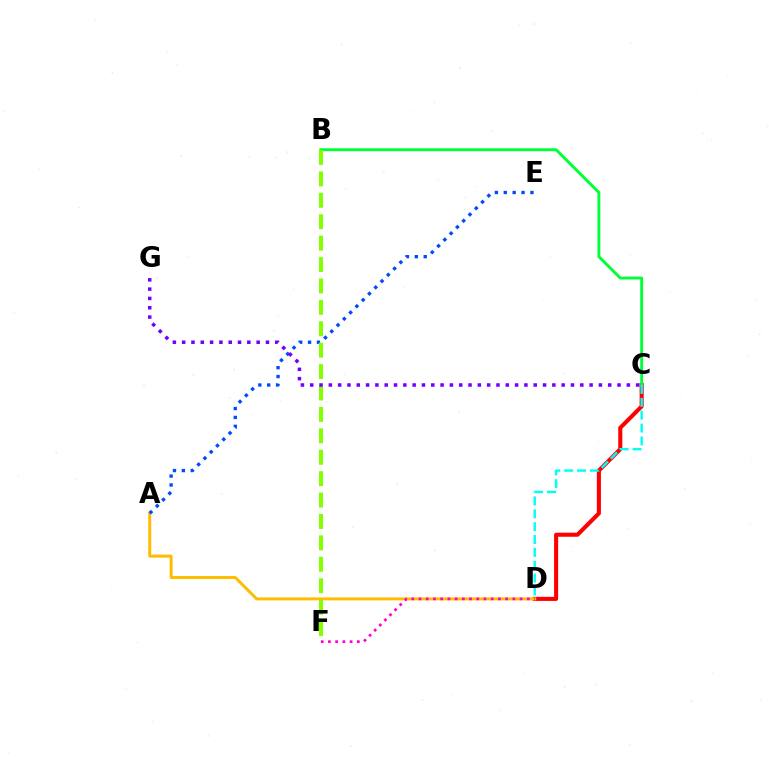{('C', 'D'): [{'color': '#ff0000', 'line_style': 'solid', 'thickness': 2.93}, {'color': '#00fff6', 'line_style': 'dashed', 'thickness': 1.75}], ('B', 'C'): [{'color': '#00ff39', 'line_style': 'solid', 'thickness': 2.09}], ('A', 'D'): [{'color': '#ffbd00', 'line_style': 'solid', 'thickness': 2.13}], ('A', 'E'): [{'color': '#004bff', 'line_style': 'dotted', 'thickness': 2.41}], ('D', 'F'): [{'color': '#ff00cf', 'line_style': 'dotted', 'thickness': 1.96}], ('B', 'F'): [{'color': '#84ff00', 'line_style': 'dashed', 'thickness': 2.91}], ('C', 'G'): [{'color': '#7200ff', 'line_style': 'dotted', 'thickness': 2.53}]}